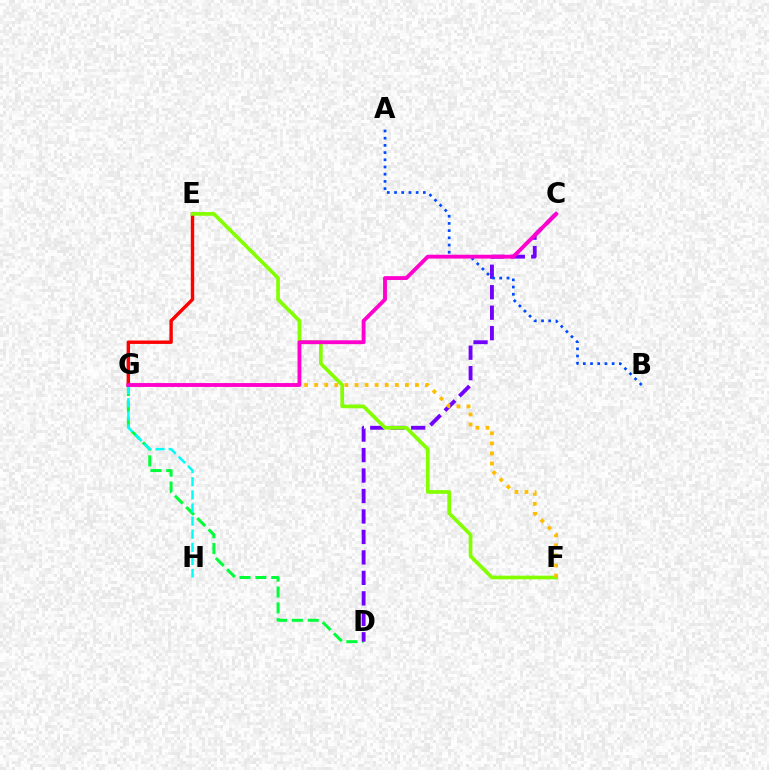{('D', 'G'): [{'color': '#00ff39', 'line_style': 'dashed', 'thickness': 2.15}], ('E', 'G'): [{'color': '#ff0000', 'line_style': 'solid', 'thickness': 2.45}], ('G', 'H'): [{'color': '#00fff6', 'line_style': 'dashed', 'thickness': 1.78}], ('C', 'D'): [{'color': '#7200ff', 'line_style': 'dashed', 'thickness': 2.78}], ('E', 'F'): [{'color': '#84ff00', 'line_style': 'solid', 'thickness': 2.66}], ('A', 'B'): [{'color': '#004bff', 'line_style': 'dotted', 'thickness': 1.96}], ('F', 'G'): [{'color': '#ffbd00', 'line_style': 'dotted', 'thickness': 2.74}], ('C', 'G'): [{'color': '#ff00cf', 'line_style': 'solid', 'thickness': 2.77}]}